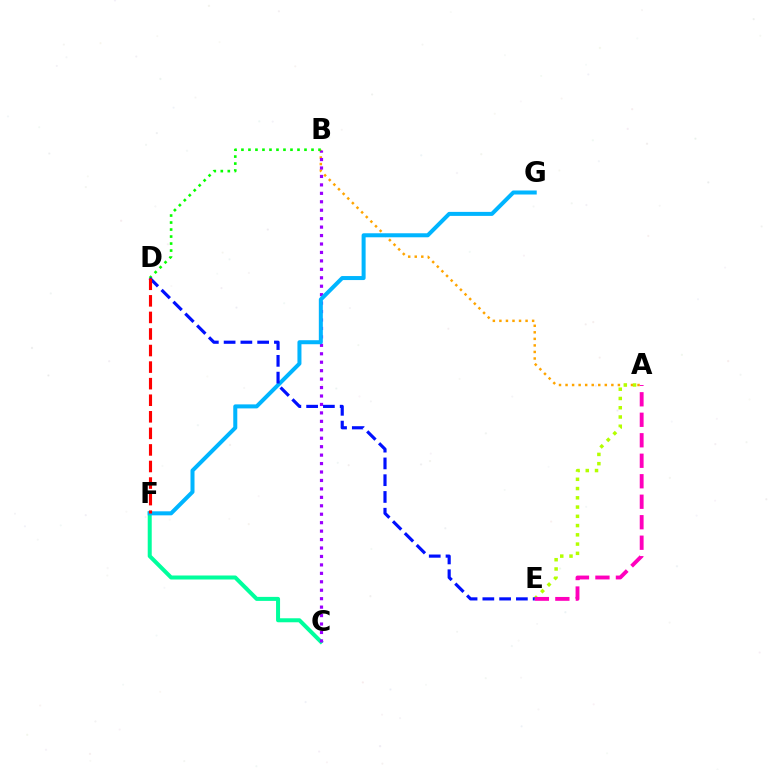{('A', 'B'): [{'color': '#ffa500', 'line_style': 'dotted', 'thickness': 1.78}], ('C', 'F'): [{'color': '#00ff9d', 'line_style': 'solid', 'thickness': 2.88}], ('B', 'C'): [{'color': '#9b00ff', 'line_style': 'dotted', 'thickness': 2.29}], ('A', 'E'): [{'color': '#b3ff00', 'line_style': 'dotted', 'thickness': 2.51}, {'color': '#ff00bd', 'line_style': 'dashed', 'thickness': 2.78}], ('B', 'D'): [{'color': '#08ff00', 'line_style': 'dotted', 'thickness': 1.9}], ('F', 'G'): [{'color': '#00b5ff', 'line_style': 'solid', 'thickness': 2.89}], ('D', 'E'): [{'color': '#0010ff', 'line_style': 'dashed', 'thickness': 2.28}], ('D', 'F'): [{'color': '#ff0000', 'line_style': 'dashed', 'thickness': 2.25}]}